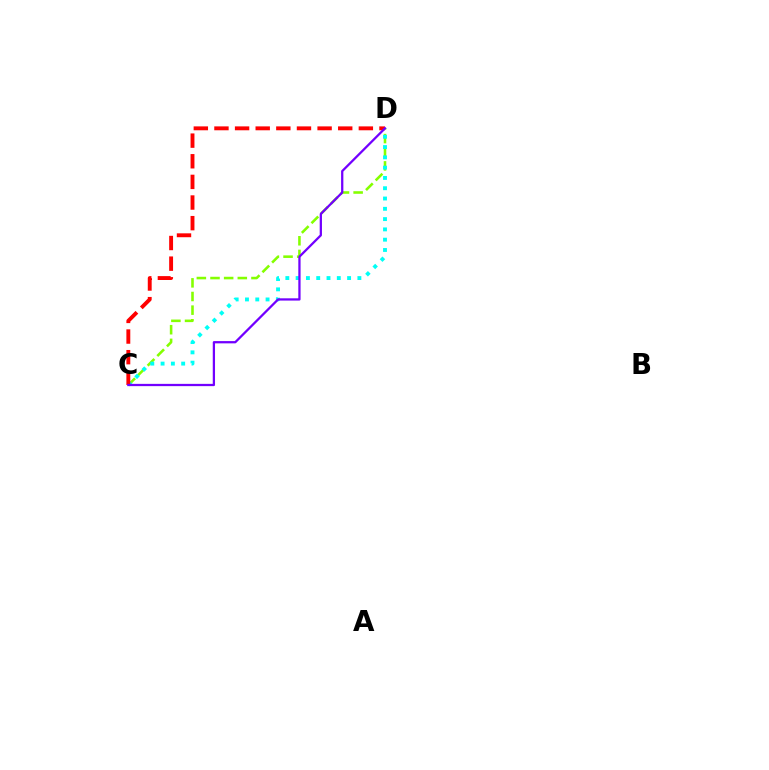{('C', 'D'): [{'color': '#84ff00', 'line_style': 'dashed', 'thickness': 1.85}, {'color': '#00fff6', 'line_style': 'dotted', 'thickness': 2.8}, {'color': '#ff0000', 'line_style': 'dashed', 'thickness': 2.8}, {'color': '#7200ff', 'line_style': 'solid', 'thickness': 1.63}]}